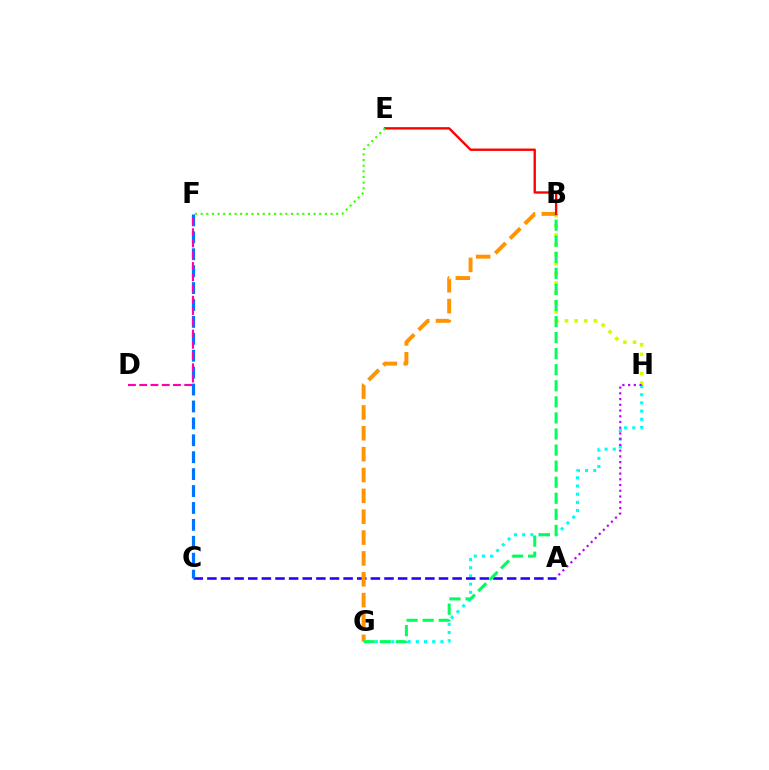{('G', 'H'): [{'color': '#00fff6', 'line_style': 'dotted', 'thickness': 2.22}], ('A', 'C'): [{'color': '#2500ff', 'line_style': 'dashed', 'thickness': 1.85}], ('B', 'H'): [{'color': '#d1ff00', 'line_style': 'dotted', 'thickness': 2.61}], ('A', 'H'): [{'color': '#b900ff', 'line_style': 'dotted', 'thickness': 1.56}], ('C', 'F'): [{'color': '#0074ff', 'line_style': 'dashed', 'thickness': 2.3}], ('B', 'G'): [{'color': '#ff9400', 'line_style': 'dashed', 'thickness': 2.83}, {'color': '#00ff5c', 'line_style': 'dashed', 'thickness': 2.18}], ('D', 'F'): [{'color': '#ff00ac', 'line_style': 'dashed', 'thickness': 1.53}], ('B', 'E'): [{'color': '#ff0000', 'line_style': 'solid', 'thickness': 1.7}], ('E', 'F'): [{'color': '#3dff00', 'line_style': 'dotted', 'thickness': 1.53}]}